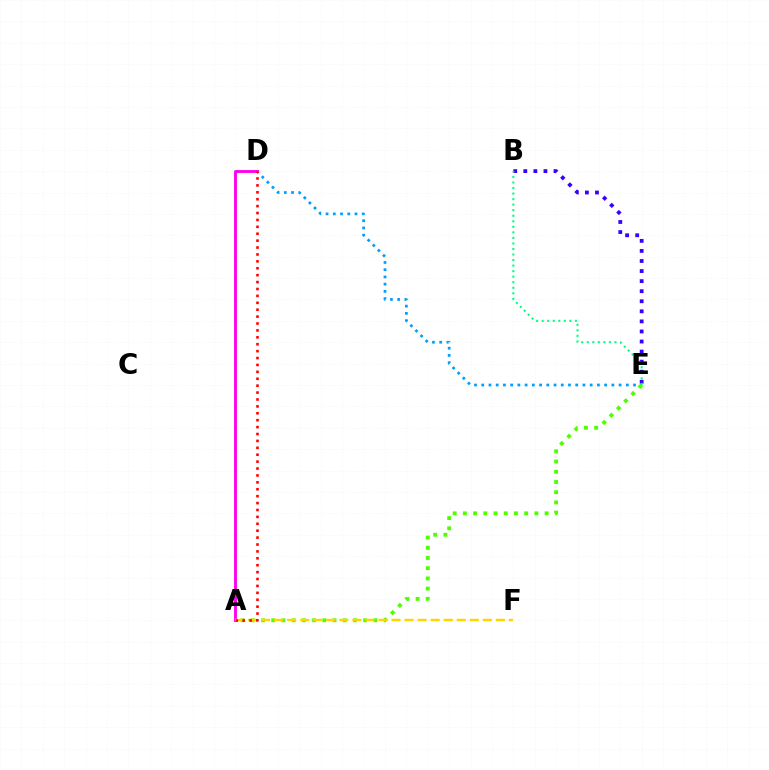{('D', 'E'): [{'color': '#009eff', 'line_style': 'dotted', 'thickness': 1.96}], ('A', 'E'): [{'color': '#4fff00', 'line_style': 'dotted', 'thickness': 2.78}], ('A', 'D'): [{'color': '#ff00ed', 'line_style': 'solid', 'thickness': 2.07}, {'color': '#ff0000', 'line_style': 'dotted', 'thickness': 1.88}], ('A', 'F'): [{'color': '#ffd500', 'line_style': 'dashed', 'thickness': 1.77}], ('B', 'E'): [{'color': '#3700ff', 'line_style': 'dotted', 'thickness': 2.73}, {'color': '#00ff86', 'line_style': 'dotted', 'thickness': 1.51}]}